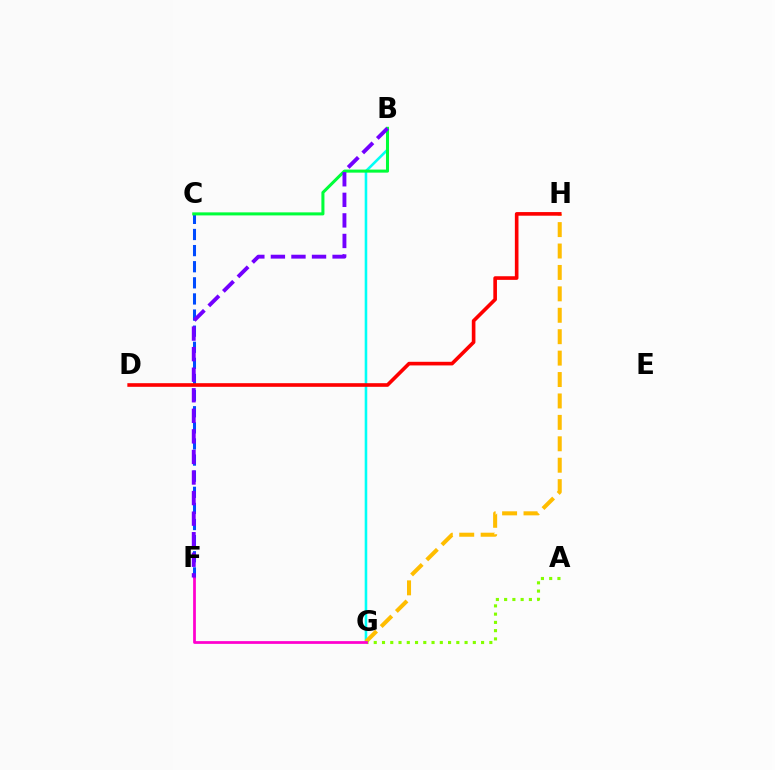{('B', 'G'): [{'color': '#00fff6', 'line_style': 'solid', 'thickness': 1.86}], ('G', 'H'): [{'color': '#ffbd00', 'line_style': 'dashed', 'thickness': 2.91}], ('C', 'F'): [{'color': '#004bff', 'line_style': 'dashed', 'thickness': 2.19}], ('A', 'G'): [{'color': '#84ff00', 'line_style': 'dotted', 'thickness': 2.24}], ('F', 'G'): [{'color': '#ff00cf', 'line_style': 'solid', 'thickness': 1.98}], ('B', 'C'): [{'color': '#00ff39', 'line_style': 'solid', 'thickness': 2.19}], ('D', 'H'): [{'color': '#ff0000', 'line_style': 'solid', 'thickness': 2.61}], ('B', 'F'): [{'color': '#7200ff', 'line_style': 'dashed', 'thickness': 2.79}]}